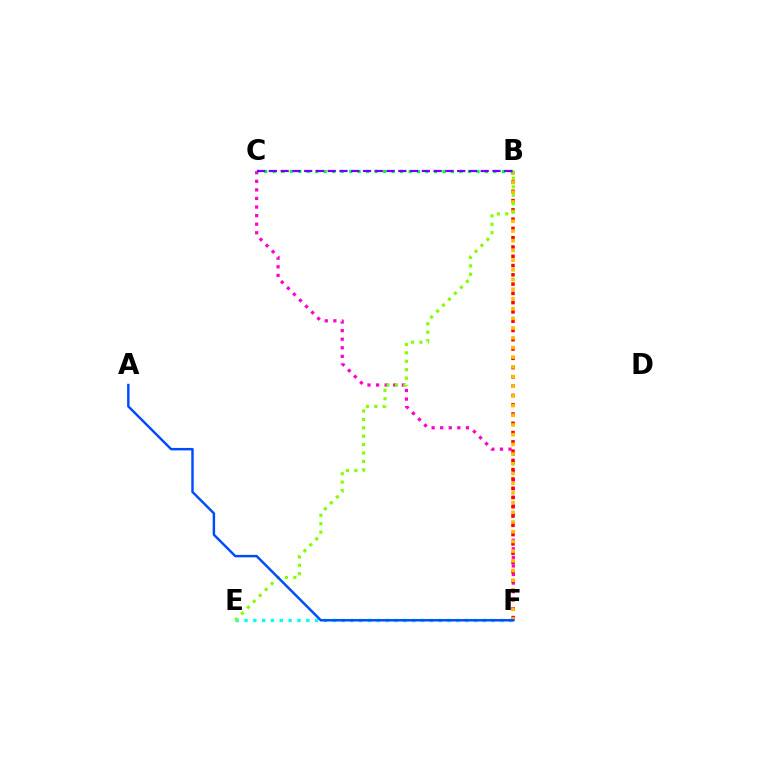{('E', 'F'): [{'color': '#00fff6', 'line_style': 'dotted', 'thickness': 2.4}], ('C', 'F'): [{'color': '#ff00cf', 'line_style': 'dotted', 'thickness': 2.33}], ('B', 'F'): [{'color': '#ff0000', 'line_style': 'dotted', 'thickness': 2.52}, {'color': '#ffbd00', 'line_style': 'dotted', 'thickness': 2.64}], ('B', 'C'): [{'color': '#00ff39', 'line_style': 'dotted', 'thickness': 2.31}, {'color': '#7200ff', 'line_style': 'dashed', 'thickness': 1.6}], ('B', 'E'): [{'color': '#84ff00', 'line_style': 'dotted', 'thickness': 2.28}], ('A', 'F'): [{'color': '#004bff', 'line_style': 'solid', 'thickness': 1.77}]}